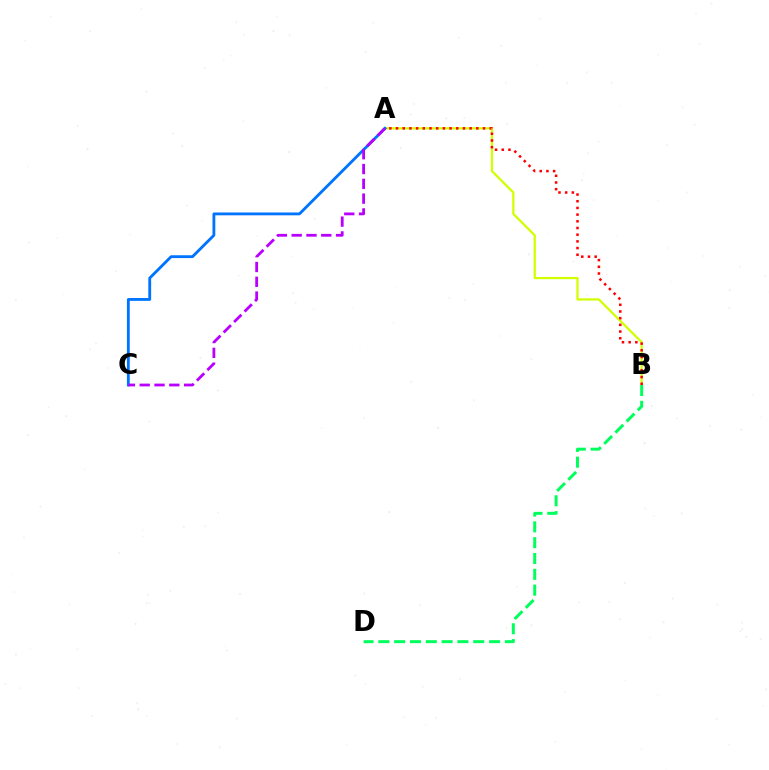{('A', 'B'): [{'color': '#d1ff00', 'line_style': 'solid', 'thickness': 1.62}, {'color': '#ff0000', 'line_style': 'dotted', 'thickness': 1.82}], ('A', 'C'): [{'color': '#0074ff', 'line_style': 'solid', 'thickness': 2.04}, {'color': '#b900ff', 'line_style': 'dashed', 'thickness': 2.01}], ('B', 'D'): [{'color': '#00ff5c', 'line_style': 'dashed', 'thickness': 2.15}]}